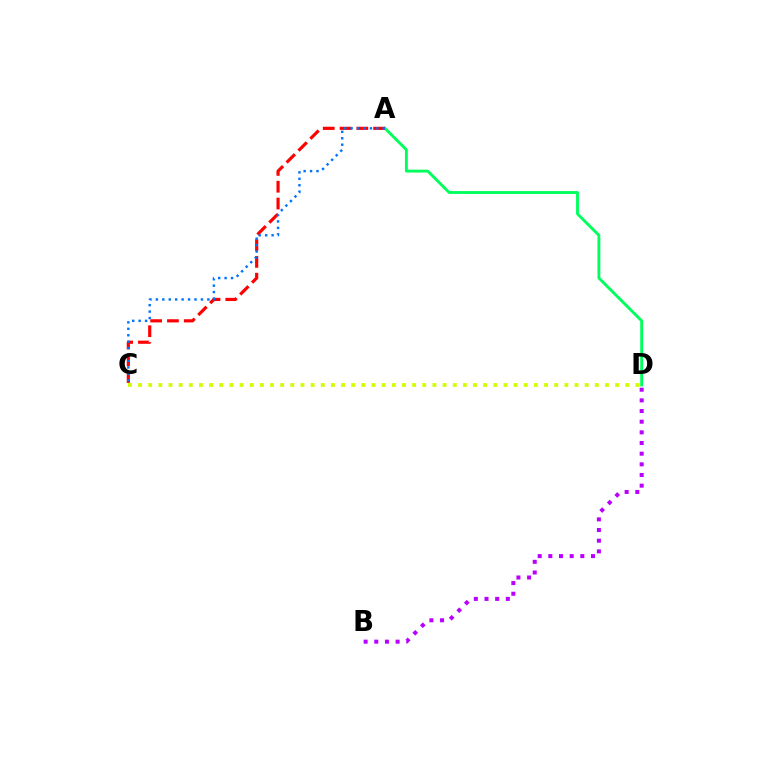{('B', 'D'): [{'color': '#b900ff', 'line_style': 'dotted', 'thickness': 2.9}], ('A', 'D'): [{'color': '#00ff5c', 'line_style': 'solid', 'thickness': 2.07}], ('A', 'C'): [{'color': '#ff0000', 'line_style': 'dashed', 'thickness': 2.28}, {'color': '#0074ff', 'line_style': 'dotted', 'thickness': 1.75}], ('C', 'D'): [{'color': '#d1ff00', 'line_style': 'dotted', 'thickness': 2.76}]}